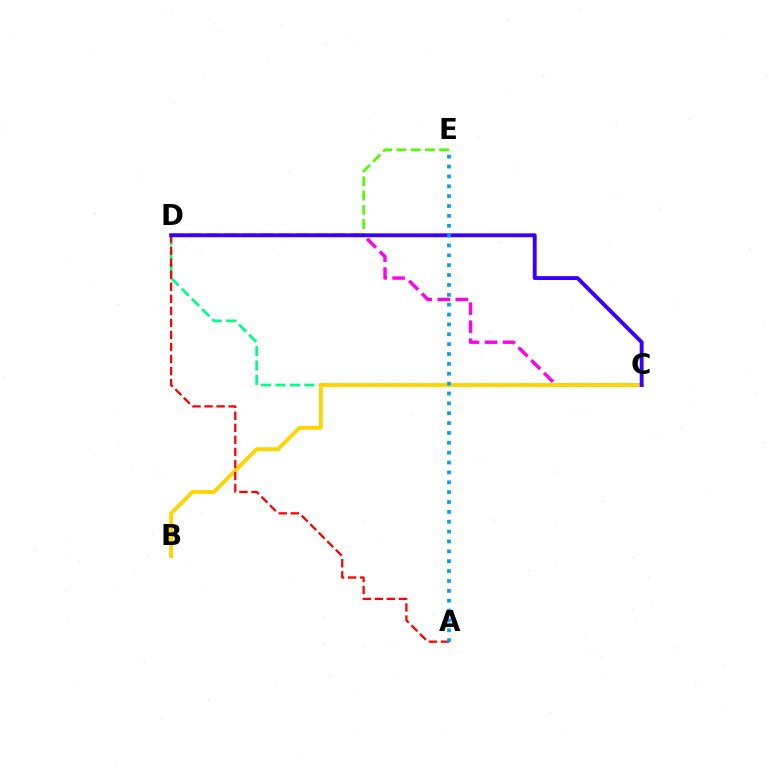{('C', 'D'): [{'color': '#00ff86', 'line_style': 'dashed', 'thickness': 1.96}, {'color': '#ff00ed', 'line_style': 'dashed', 'thickness': 2.45}, {'color': '#3700ff', 'line_style': 'solid', 'thickness': 2.8}], ('B', 'C'): [{'color': '#ffd500', 'line_style': 'solid', 'thickness': 2.79}], ('D', 'E'): [{'color': '#4fff00', 'line_style': 'dashed', 'thickness': 1.93}], ('A', 'D'): [{'color': '#ff0000', 'line_style': 'dashed', 'thickness': 1.64}], ('A', 'E'): [{'color': '#009eff', 'line_style': 'dotted', 'thickness': 2.68}]}